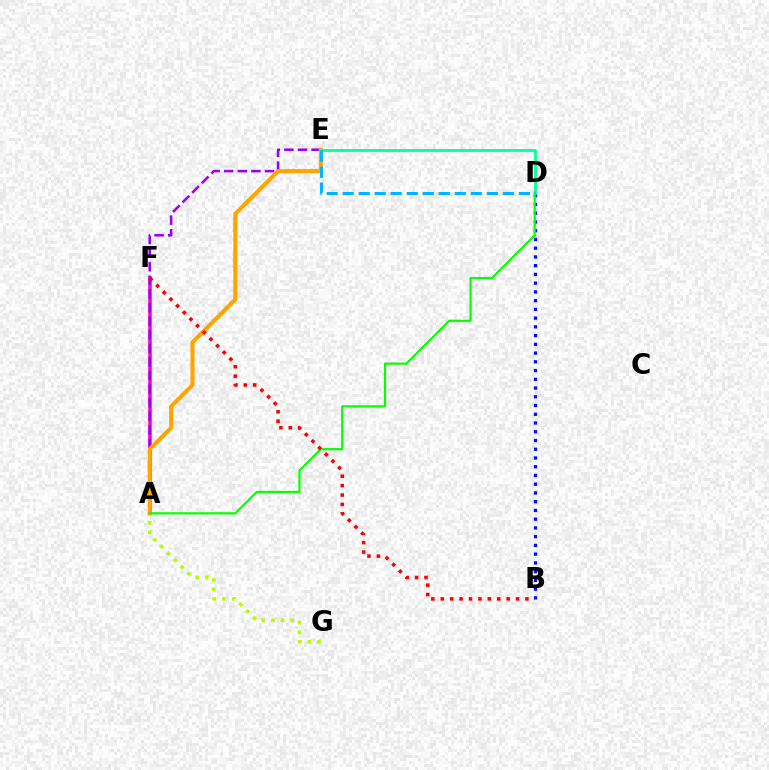{('A', 'G'): [{'color': '#b3ff00', 'line_style': 'dotted', 'thickness': 2.62}], ('A', 'F'): [{'color': '#ff00bd', 'line_style': 'solid', 'thickness': 2.52}], ('A', 'E'): [{'color': '#9b00ff', 'line_style': 'dashed', 'thickness': 1.85}, {'color': '#ffa500', 'line_style': 'solid', 'thickness': 2.93}], ('B', 'D'): [{'color': '#0010ff', 'line_style': 'dotted', 'thickness': 2.38}], ('A', 'D'): [{'color': '#08ff00', 'line_style': 'solid', 'thickness': 1.58}], ('D', 'E'): [{'color': '#00ff9d', 'line_style': 'solid', 'thickness': 1.98}, {'color': '#00b5ff', 'line_style': 'dashed', 'thickness': 2.18}], ('B', 'F'): [{'color': '#ff0000', 'line_style': 'dotted', 'thickness': 2.56}]}